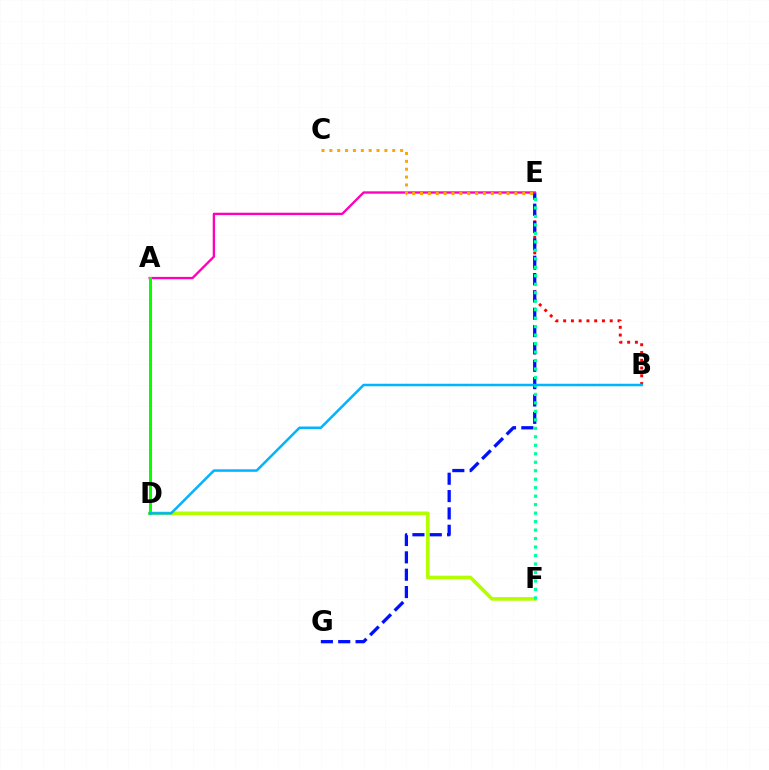{('A', 'D'): [{'color': '#9b00ff', 'line_style': 'solid', 'thickness': 2.13}, {'color': '#08ff00', 'line_style': 'solid', 'thickness': 2.18}], ('B', 'E'): [{'color': '#ff0000', 'line_style': 'dotted', 'thickness': 2.11}], ('D', 'F'): [{'color': '#b3ff00', 'line_style': 'solid', 'thickness': 2.62}], ('E', 'G'): [{'color': '#0010ff', 'line_style': 'dashed', 'thickness': 2.36}], ('A', 'E'): [{'color': '#ff00bd', 'line_style': 'solid', 'thickness': 1.69}], ('C', 'E'): [{'color': '#ffa500', 'line_style': 'dotted', 'thickness': 2.14}], ('E', 'F'): [{'color': '#00ff9d', 'line_style': 'dotted', 'thickness': 2.3}], ('B', 'D'): [{'color': '#00b5ff', 'line_style': 'solid', 'thickness': 1.81}]}